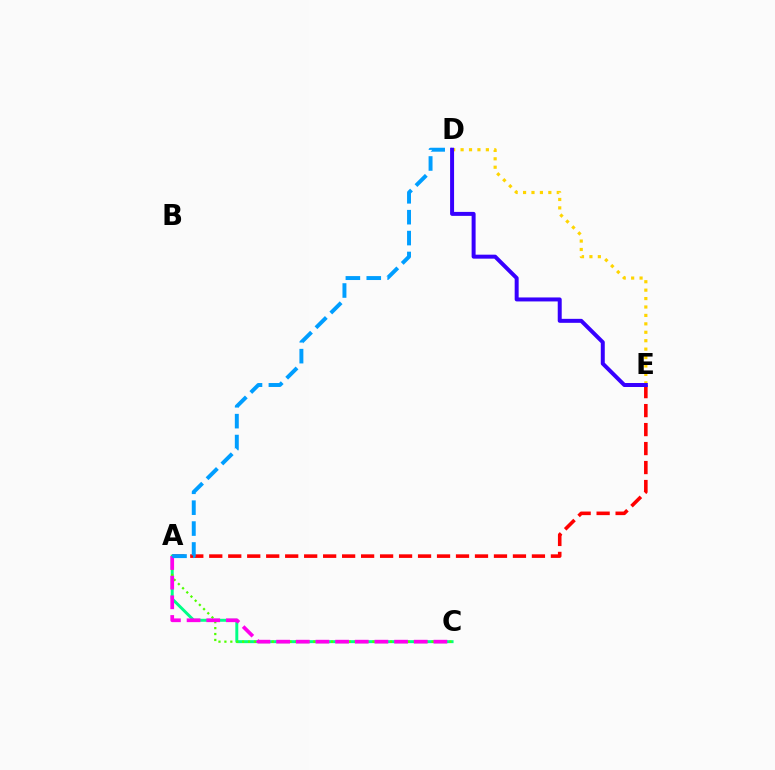{('A', 'E'): [{'color': '#ff0000', 'line_style': 'dashed', 'thickness': 2.58}], ('A', 'C'): [{'color': '#00ff86', 'line_style': 'solid', 'thickness': 2.12}, {'color': '#4fff00', 'line_style': 'dotted', 'thickness': 1.61}, {'color': '#ff00ed', 'line_style': 'dashed', 'thickness': 2.67}], ('D', 'E'): [{'color': '#ffd500', 'line_style': 'dotted', 'thickness': 2.29}, {'color': '#3700ff', 'line_style': 'solid', 'thickness': 2.87}], ('A', 'D'): [{'color': '#009eff', 'line_style': 'dashed', 'thickness': 2.84}]}